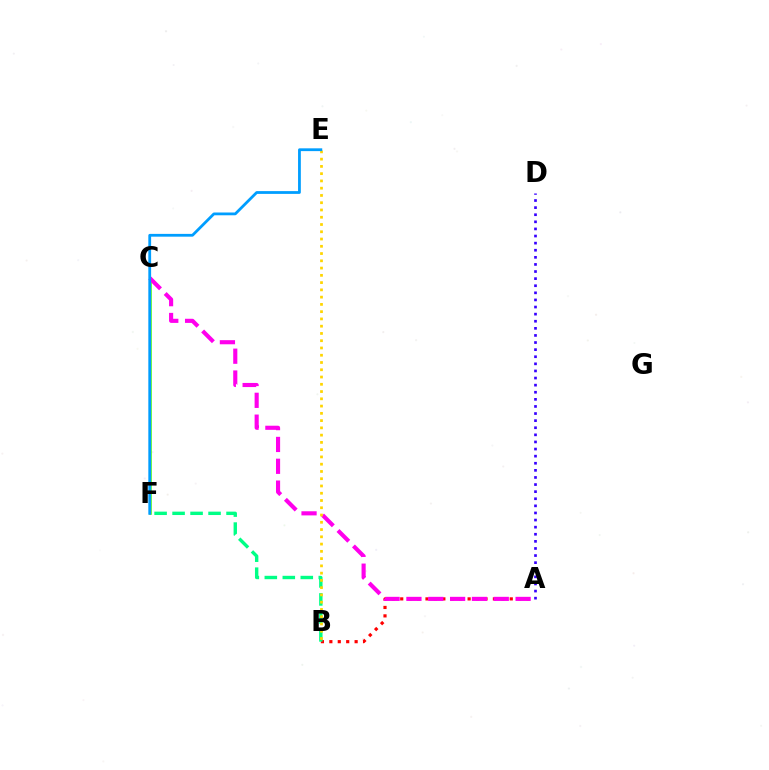{('A', 'B'): [{'color': '#ff0000', 'line_style': 'dotted', 'thickness': 2.29}], ('B', 'F'): [{'color': '#00ff86', 'line_style': 'dashed', 'thickness': 2.44}], ('C', 'F'): [{'color': '#4fff00', 'line_style': 'solid', 'thickness': 1.81}], ('A', 'C'): [{'color': '#ff00ed', 'line_style': 'dashed', 'thickness': 2.97}], ('B', 'E'): [{'color': '#ffd500', 'line_style': 'dotted', 'thickness': 1.97}], ('E', 'F'): [{'color': '#009eff', 'line_style': 'solid', 'thickness': 2.0}], ('A', 'D'): [{'color': '#3700ff', 'line_style': 'dotted', 'thickness': 1.93}]}